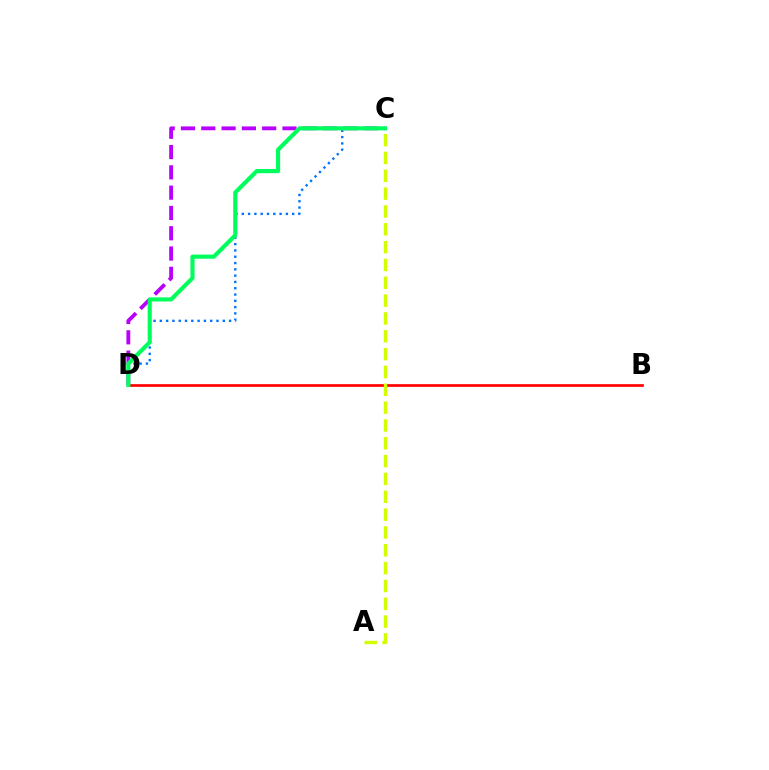{('B', 'D'): [{'color': '#ff0000', 'line_style': 'solid', 'thickness': 1.94}], ('C', 'D'): [{'color': '#0074ff', 'line_style': 'dotted', 'thickness': 1.71}, {'color': '#b900ff', 'line_style': 'dashed', 'thickness': 2.76}, {'color': '#00ff5c', 'line_style': 'solid', 'thickness': 2.97}], ('A', 'C'): [{'color': '#d1ff00', 'line_style': 'dashed', 'thickness': 2.42}]}